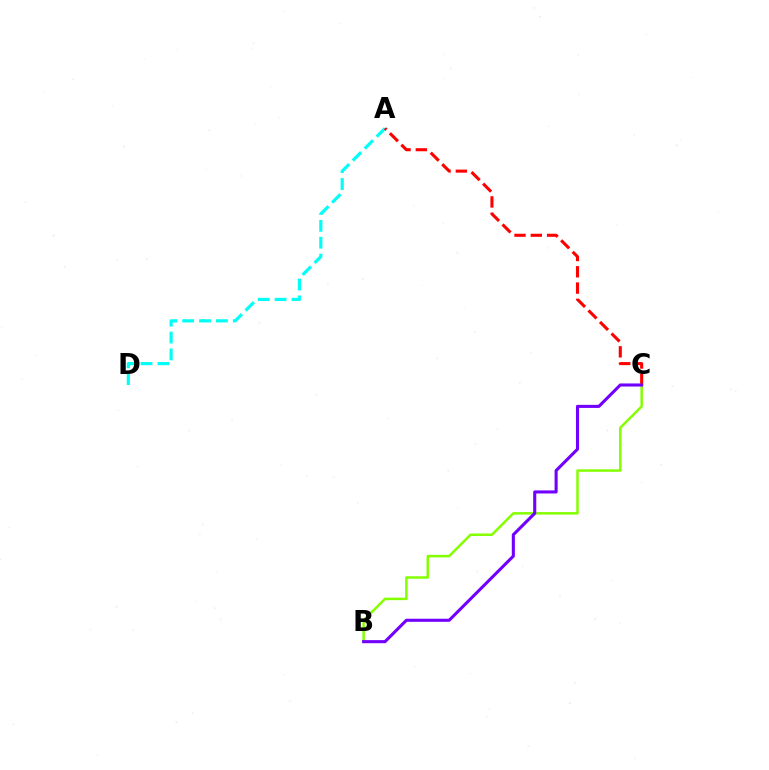{('A', 'D'): [{'color': '#00fff6', 'line_style': 'dashed', 'thickness': 2.29}], ('A', 'C'): [{'color': '#ff0000', 'line_style': 'dashed', 'thickness': 2.21}], ('B', 'C'): [{'color': '#84ff00', 'line_style': 'solid', 'thickness': 1.8}, {'color': '#7200ff', 'line_style': 'solid', 'thickness': 2.21}]}